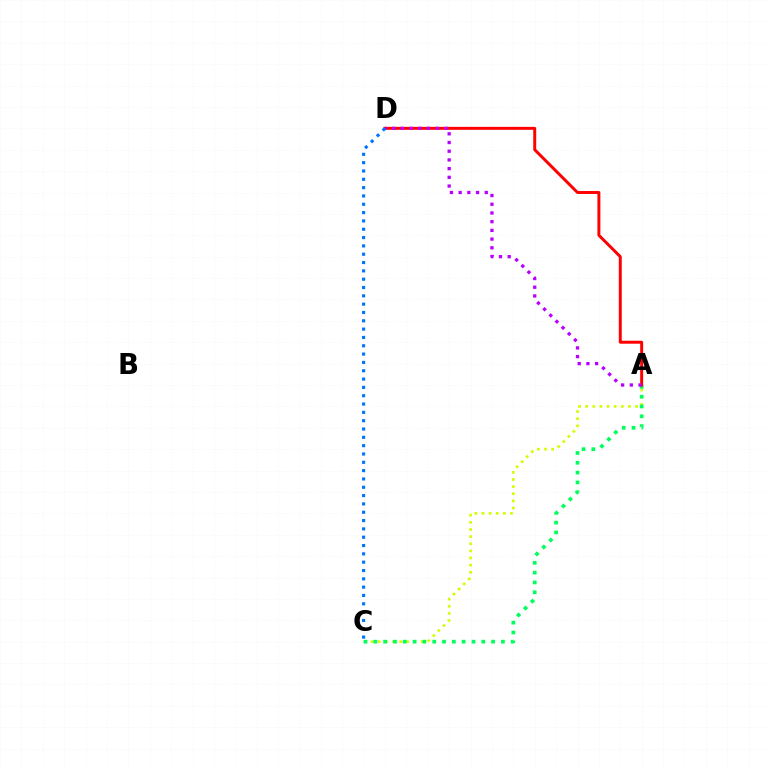{('A', 'C'): [{'color': '#d1ff00', 'line_style': 'dotted', 'thickness': 1.94}, {'color': '#00ff5c', 'line_style': 'dotted', 'thickness': 2.67}], ('A', 'D'): [{'color': '#ff0000', 'line_style': 'solid', 'thickness': 2.13}, {'color': '#b900ff', 'line_style': 'dotted', 'thickness': 2.37}], ('C', 'D'): [{'color': '#0074ff', 'line_style': 'dotted', 'thickness': 2.26}]}